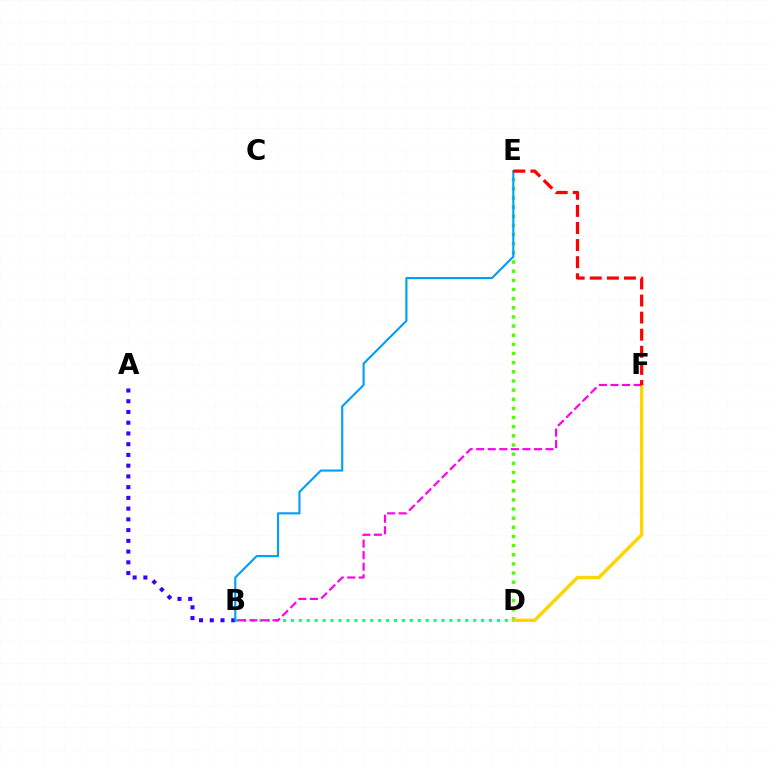{('A', 'B'): [{'color': '#3700ff', 'line_style': 'dotted', 'thickness': 2.92}], ('D', 'E'): [{'color': '#4fff00', 'line_style': 'dotted', 'thickness': 2.49}], ('D', 'F'): [{'color': '#ffd500', 'line_style': 'solid', 'thickness': 2.45}], ('B', 'D'): [{'color': '#00ff86', 'line_style': 'dotted', 'thickness': 2.15}], ('B', 'F'): [{'color': '#ff00ed', 'line_style': 'dashed', 'thickness': 1.57}], ('B', 'E'): [{'color': '#009eff', 'line_style': 'solid', 'thickness': 1.53}], ('E', 'F'): [{'color': '#ff0000', 'line_style': 'dashed', 'thickness': 2.32}]}